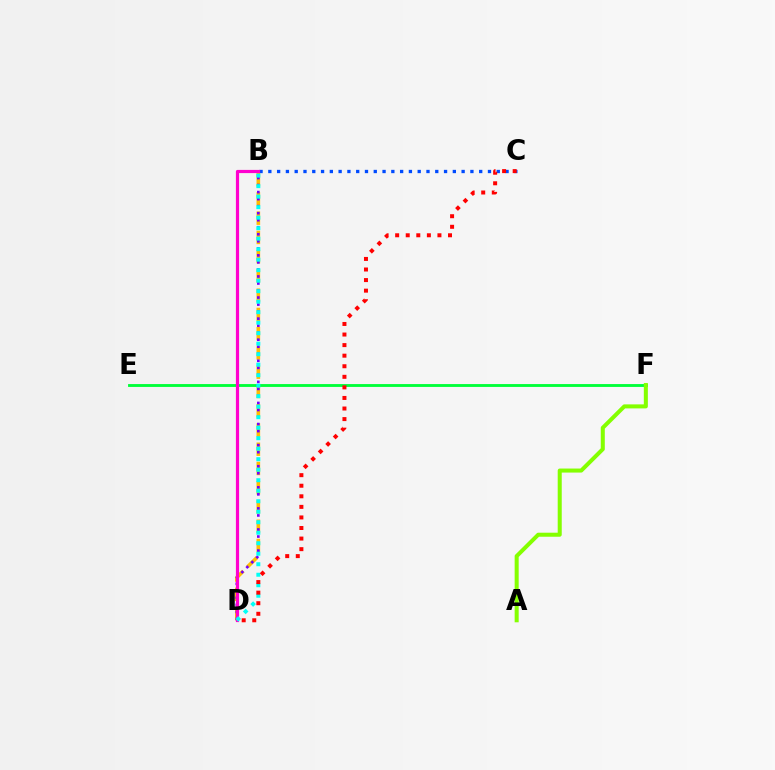{('B', 'D'): [{'color': '#ffbd00', 'line_style': 'dashed', 'thickness': 2.62}, {'color': '#7200ff', 'line_style': 'dotted', 'thickness': 1.91}, {'color': '#ff00cf', 'line_style': 'solid', 'thickness': 2.3}, {'color': '#00fff6', 'line_style': 'dotted', 'thickness': 2.85}], ('B', 'C'): [{'color': '#004bff', 'line_style': 'dotted', 'thickness': 2.39}], ('E', 'F'): [{'color': '#00ff39', 'line_style': 'solid', 'thickness': 2.06}], ('A', 'F'): [{'color': '#84ff00', 'line_style': 'solid', 'thickness': 2.9}], ('C', 'D'): [{'color': '#ff0000', 'line_style': 'dotted', 'thickness': 2.87}]}